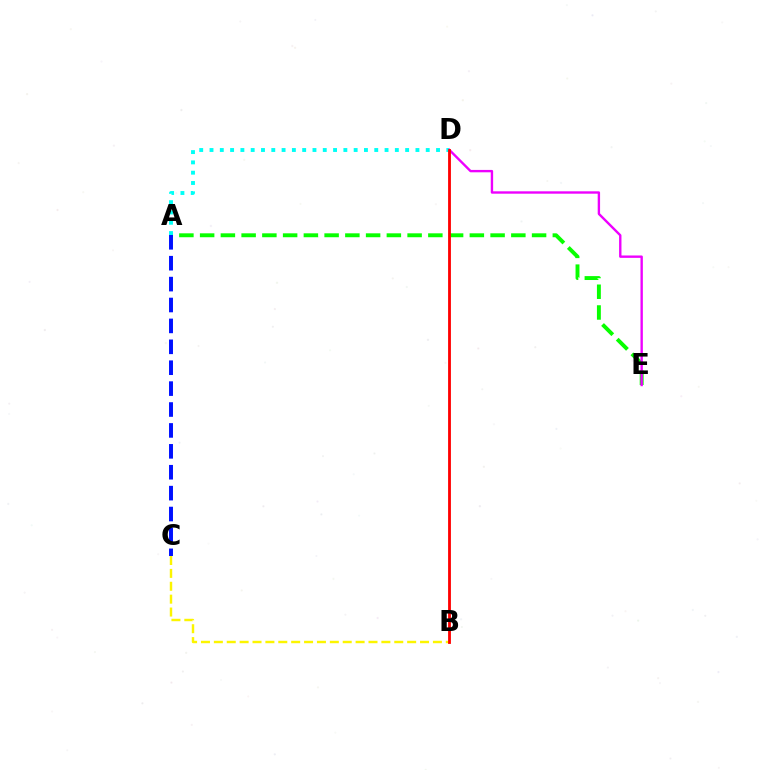{('A', 'E'): [{'color': '#08ff00', 'line_style': 'dashed', 'thickness': 2.82}], ('D', 'E'): [{'color': '#ee00ff', 'line_style': 'solid', 'thickness': 1.71}], ('A', 'D'): [{'color': '#00fff6', 'line_style': 'dotted', 'thickness': 2.8}], ('B', 'C'): [{'color': '#fcf500', 'line_style': 'dashed', 'thickness': 1.75}], ('A', 'C'): [{'color': '#0010ff', 'line_style': 'dashed', 'thickness': 2.84}], ('B', 'D'): [{'color': '#ff0000', 'line_style': 'solid', 'thickness': 2.03}]}